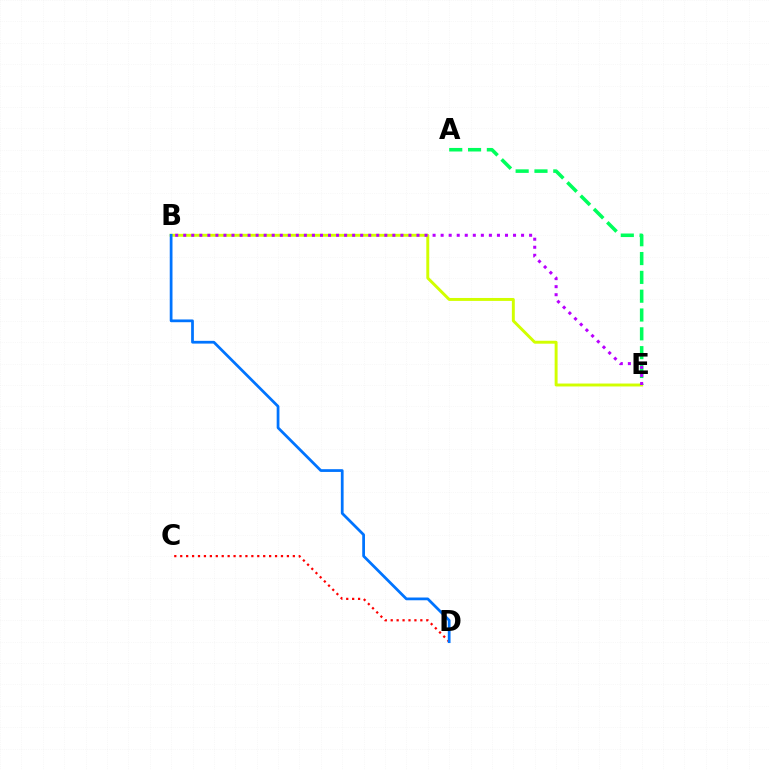{('B', 'E'): [{'color': '#d1ff00', 'line_style': 'solid', 'thickness': 2.11}, {'color': '#b900ff', 'line_style': 'dotted', 'thickness': 2.19}], ('A', 'E'): [{'color': '#00ff5c', 'line_style': 'dashed', 'thickness': 2.56}], ('C', 'D'): [{'color': '#ff0000', 'line_style': 'dotted', 'thickness': 1.61}], ('B', 'D'): [{'color': '#0074ff', 'line_style': 'solid', 'thickness': 1.98}]}